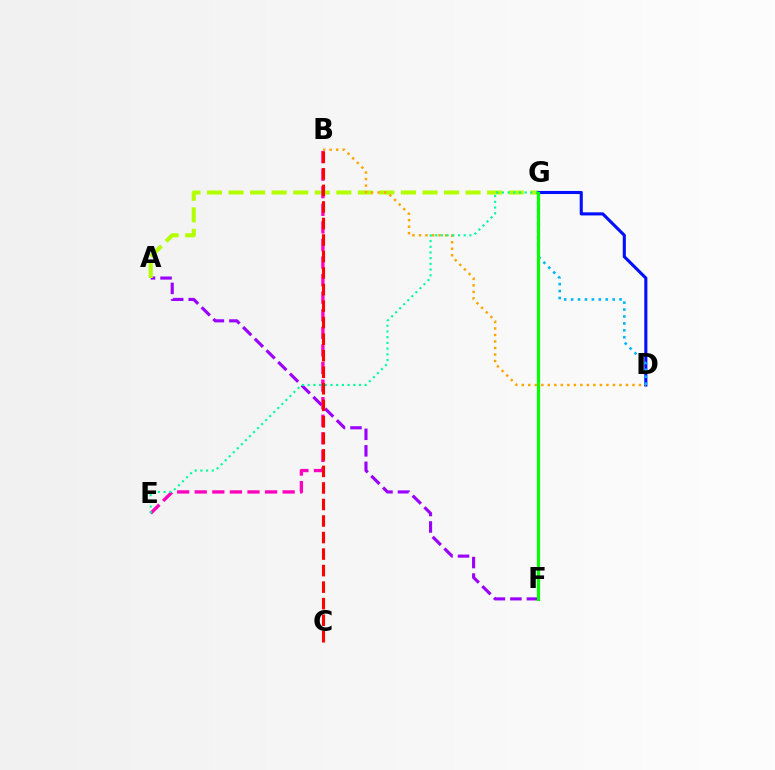{('A', 'F'): [{'color': '#9b00ff', 'line_style': 'dashed', 'thickness': 2.24}], ('A', 'G'): [{'color': '#b3ff00', 'line_style': 'dashed', 'thickness': 2.93}], ('B', 'E'): [{'color': '#ff00bd', 'line_style': 'dashed', 'thickness': 2.39}], ('D', 'G'): [{'color': '#0010ff', 'line_style': 'solid', 'thickness': 2.23}, {'color': '#00b5ff', 'line_style': 'dotted', 'thickness': 1.88}], ('B', 'D'): [{'color': '#ffa500', 'line_style': 'dotted', 'thickness': 1.77}], ('E', 'G'): [{'color': '#00ff9d', 'line_style': 'dotted', 'thickness': 1.55}], ('F', 'G'): [{'color': '#08ff00', 'line_style': 'solid', 'thickness': 2.3}], ('B', 'C'): [{'color': '#ff0000', 'line_style': 'dashed', 'thickness': 2.25}]}